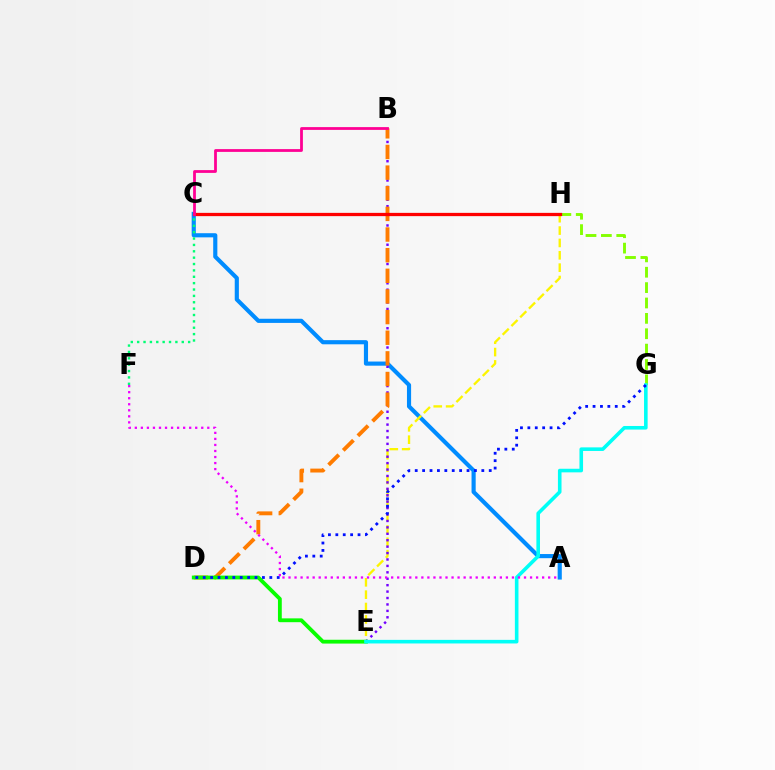{('A', 'C'): [{'color': '#008cff', 'line_style': 'solid', 'thickness': 2.98}], ('G', 'H'): [{'color': '#84ff00', 'line_style': 'dashed', 'thickness': 2.09}], ('C', 'F'): [{'color': '#00ff74', 'line_style': 'dotted', 'thickness': 1.73}], ('E', 'H'): [{'color': '#fcf500', 'line_style': 'dashed', 'thickness': 1.68}], ('B', 'E'): [{'color': '#7200ff', 'line_style': 'dotted', 'thickness': 1.75}], ('B', 'D'): [{'color': '#ff7c00', 'line_style': 'dashed', 'thickness': 2.8}], ('C', 'H'): [{'color': '#ff0000', 'line_style': 'solid', 'thickness': 2.35}], ('D', 'E'): [{'color': '#08ff00', 'line_style': 'solid', 'thickness': 2.75}], ('E', 'G'): [{'color': '#00fff6', 'line_style': 'solid', 'thickness': 2.59}], ('B', 'C'): [{'color': '#ff0094', 'line_style': 'solid', 'thickness': 2.0}], ('A', 'F'): [{'color': '#ee00ff', 'line_style': 'dotted', 'thickness': 1.64}], ('D', 'G'): [{'color': '#0010ff', 'line_style': 'dotted', 'thickness': 2.01}]}